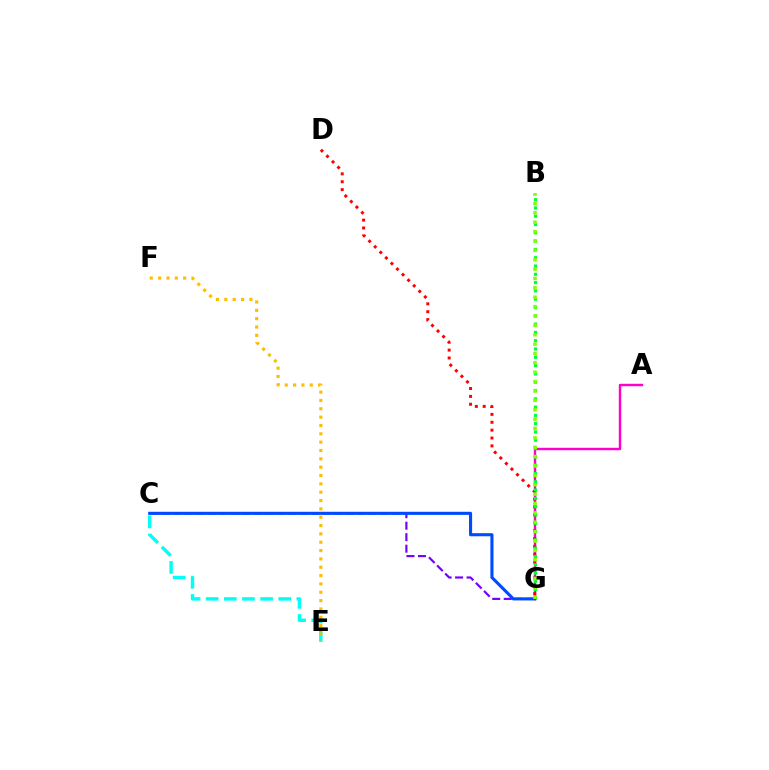{('A', 'G'): [{'color': '#ff00cf', 'line_style': 'solid', 'thickness': 1.75}], ('D', 'G'): [{'color': '#ff0000', 'line_style': 'dotted', 'thickness': 2.14}], ('C', 'E'): [{'color': '#00fff6', 'line_style': 'dashed', 'thickness': 2.46}], ('B', 'G'): [{'color': '#00ff39', 'line_style': 'dotted', 'thickness': 2.25}, {'color': '#84ff00', 'line_style': 'dotted', 'thickness': 2.55}], ('C', 'G'): [{'color': '#7200ff', 'line_style': 'dashed', 'thickness': 1.56}, {'color': '#004bff', 'line_style': 'solid', 'thickness': 2.23}], ('E', 'F'): [{'color': '#ffbd00', 'line_style': 'dotted', 'thickness': 2.27}]}